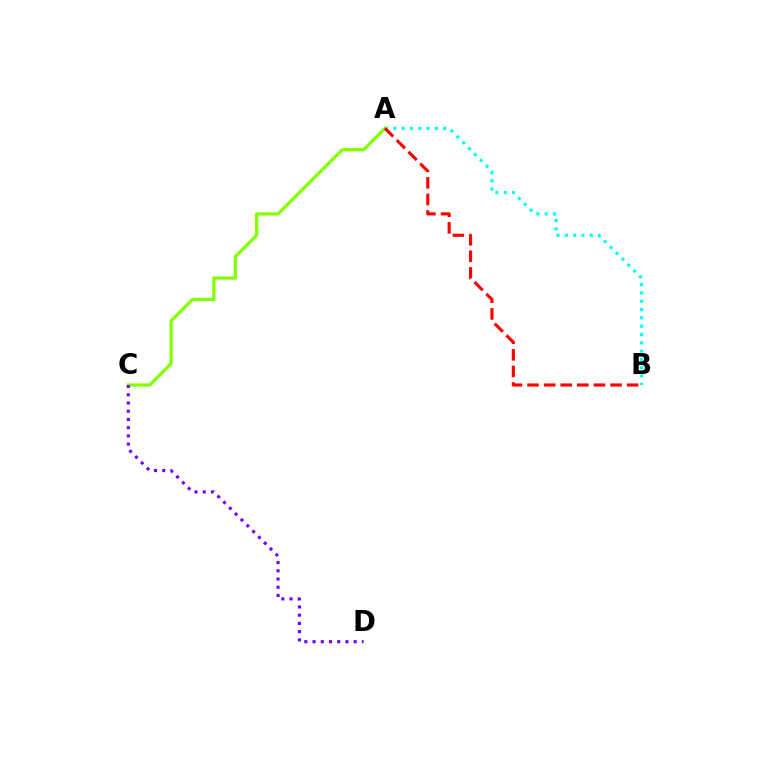{('A', 'B'): [{'color': '#00fff6', 'line_style': 'dotted', 'thickness': 2.26}, {'color': '#ff0000', 'line_style': 'dashed', 'thickness': 2.26}], ('A', 'C'): [{'color': '#84ff00', 'line_style': 'solid', 'thickness': 2.34}], ('C', 'D'): [{'color': '#7200ff', 'line_style': 'dotted', 'thickness': 2.23}]}